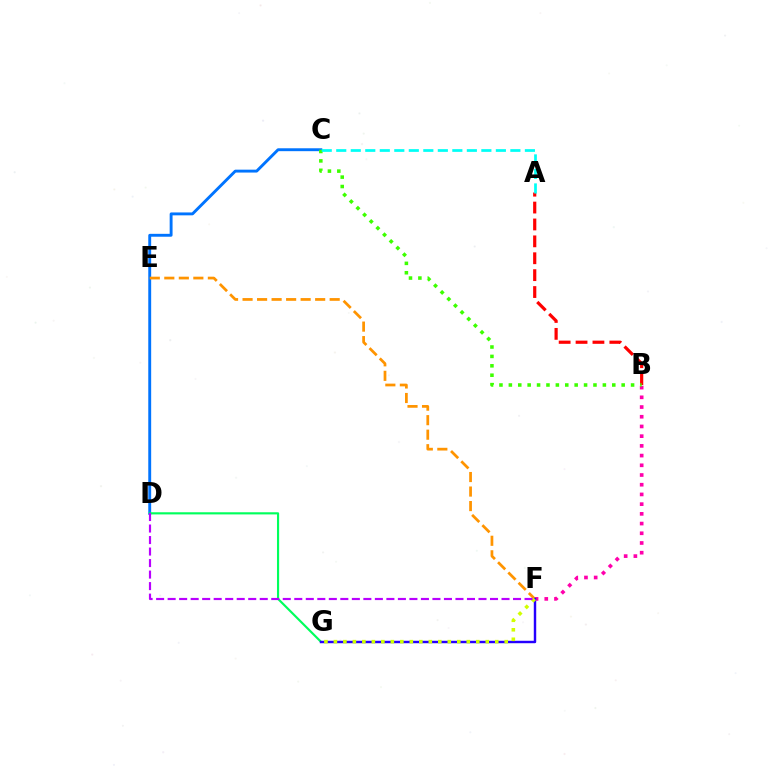{('A', 'B'): [{'color': '#ff0000', 'line_style': 'dashed', 'thickness': 2.3}], ('C', 'D'): [{'color': '#0074ff', 'line_style': 'solid', 'thickness': 2.08}], ('B', 'F'): [{'color': '#ff00ac', 'line_style': 'dotted', 'thickness': 2.64}], ('B', 'C'): [{'color': '#3dff00', 'line_style': 'dotted', 'thickness': 2.55}], ('D', 'G'): [{'color': '#00ff5c', 'line_style': 'solid', 'thickness': 1.55}], ('E', 'F'): [{'color': '#ff9400', 'line_style': 'dashed', 'thickness': 1.97}], ('A', 'C'): [{'color': '#00fff6', 'line_style': 'dashed', 'thickness': 1.97}], ('F', 'G'): [{'color': '#2500ff', 'line_style': 'solid', 'thickness': 1.75}, {'color': '#d1ff00', 'line_style': 'dotted', 'thickness': 2.58}], ('D', 'F'): [{'color': '#b900ff', 'line_style': 'dashed', 'thickness': 1.56}]}